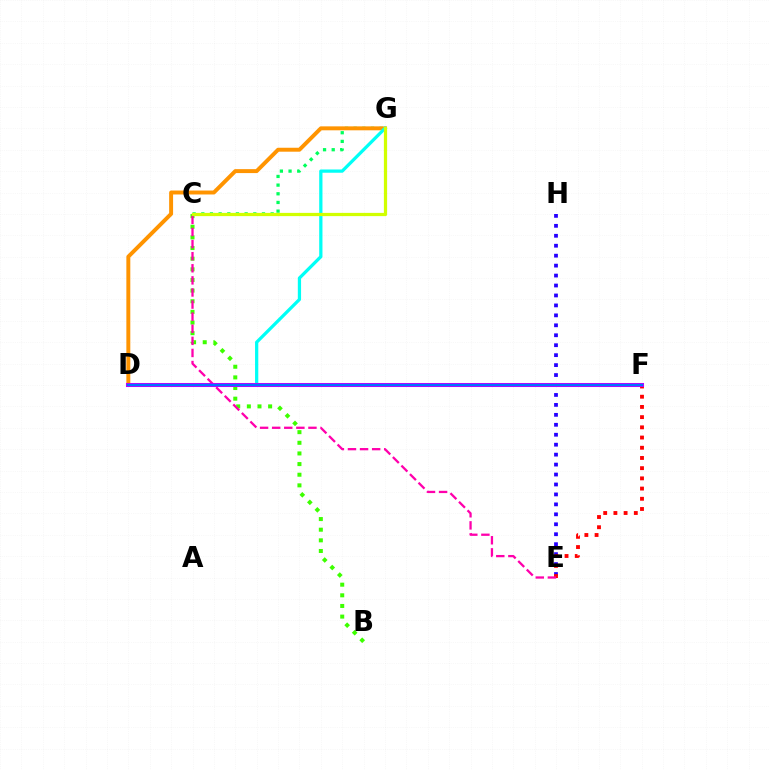{('E', 'H'): [{'color': '#2500ff', 'line_style': 'dotted', 'thickness': 2.7}], ('B', 'C'): [{'color': '#3dff00', 'line_style': 'dotted', 'thickness': 2.89}], ('E', 'F'): [{'color': '#ff0000', 'line_style': 'dotted', 'thickness': 2.77}], ('C', 'E'): [{'color': '#ff00ac', 'line_style': 'dashed', 'thickness': 1.64}], ('C', 'G'): [{'color': '#00ff5c', 'line_style': 'dotted', 'thickness': 2.36}, {'color': '#d1ff00', 'line_style': 'solid', 'thickness': 2.32}], ('D', 'G'): [{'color': '#ff9400', 'line_style': 'solid', 'thickness': 2.84}, {'color': '#00fff6', 'line_style': 'solid', 'thickness': 2.34}], ('D', 'F'): [{'color': '#b900ff', 'line_style': 'solid', 'thickness': 2.92}, {'color': '#0074ff', 'line_style': 'solid', 'thickness': 1.56}]}